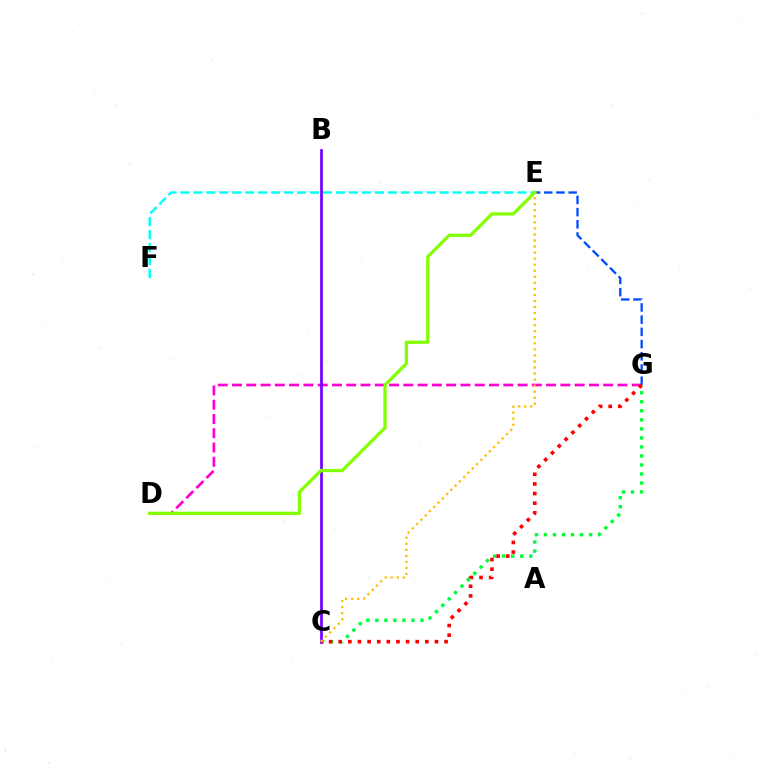{('D', 'G'): [{'color': '#ff00cf', 'line_style': 'dashed', 'thickness': 1.94}], ('C', 'G'): [{'color': '#00ff39', 'line_style': 'dotted', 'thickness': 2.45}, {'color': '#ff0000', 'line_style': 'dotted', 'thickness': 2.61}], ('B', 'C'): [{'color': '#7200ff', 'line_style': 'solid', 'thickness': 1.97}], ('E', 'F'): [{'color': '#00fff6', 'line_style': 'dashed', 'thickness': 1.76}], ('E', 'G'): [{'color': '#004bff', 'line_style': 'dashed', 'thickness': 1.66}], ('D', 'E'): [{'color': '#84ff00', 'line_style': 'solid', 'thickness': 2.34}], ('C', 'E'): [{'color': '#ffbd00', 'line_style': 'dotted', 'thickness': 1.64}]}